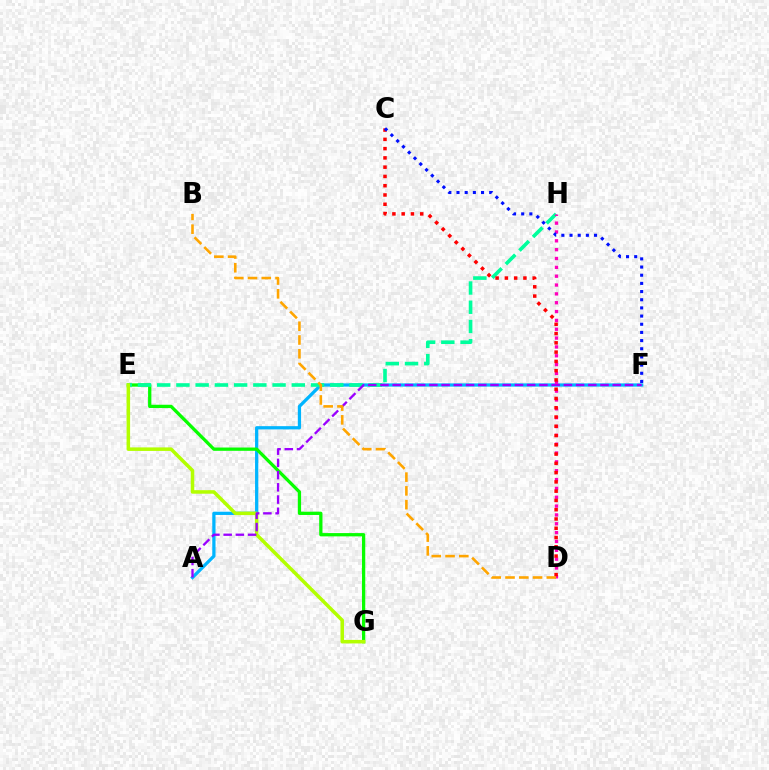{('A', 'F'): [{'color': '#00b5ff', 'line_style': 'solid', 'thickness': 2.34}, {'color': '#9b00ff', 'line_style': 'dashed', 'thickness': 1.66}], ('E', 'G'): [{'color': '#08ff00', 'line_style': 'solid', 'thickness': 2.36}, {'color': '#b3ff00', 'line_style': 'solid', 'thickness': 2.54}], ('E', 'H'): [{'color': '#00ff9d', 'line_style': 'dashed', 'thickness': 2.61}], ('D', 'H'): [{'color': '#ff00bd', 'line_style': 'dotted', 'thickness': 2.4}], ('C', 'D'): [{'color': '#ff0000', 'line_style': 'dotted', 'thickness': 2.52}], ('B', 'D'): [{'color': '#ffa500', 'line_style': 'dashed', 'thickness': 1.87}], ('C', 'F'): [{'color': '#0010ff', 'line_style': 'dotted', 'thickness': 2.22}]}